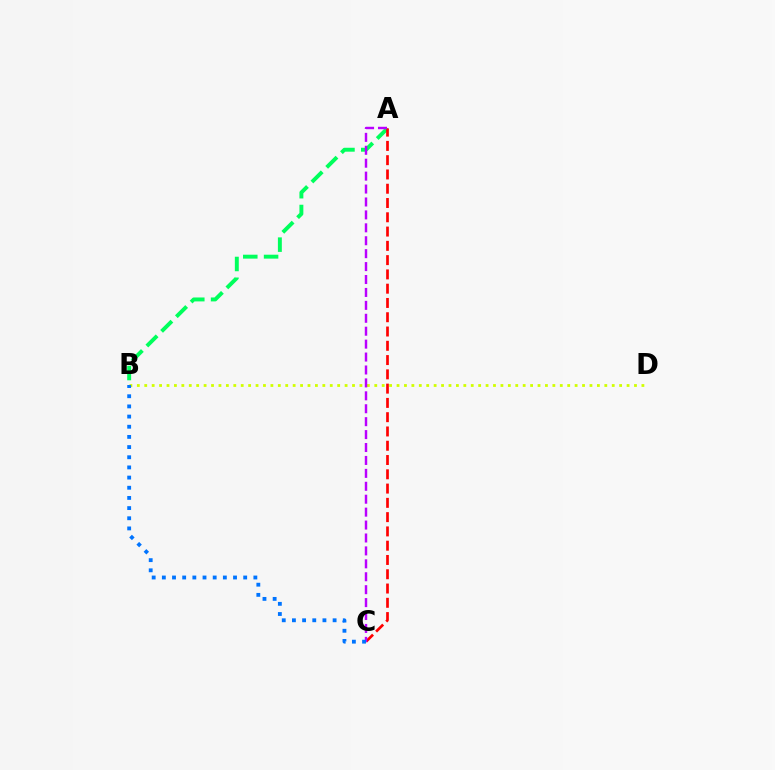{('B', 'D'): [{'color': '#d1ff00', 'line_style': 'dotted', 'thickness': 2.02}], ('A', 'B'): [{'color': '#00ff5c', 'line_style': 'dashed', 'thickness': 2.83}], ('A', 'C'): [{'color': '#ff0000', 'line_style': 'dashed', 'thickness': 1.94}, {'color': '#b900ff', 'line_style': 'dashed', 'thickness': 1.76}], ('B', 'C'): [{'color': '#0074ff', 'line_style': 'dotted', 'thickness': 2.76}]}